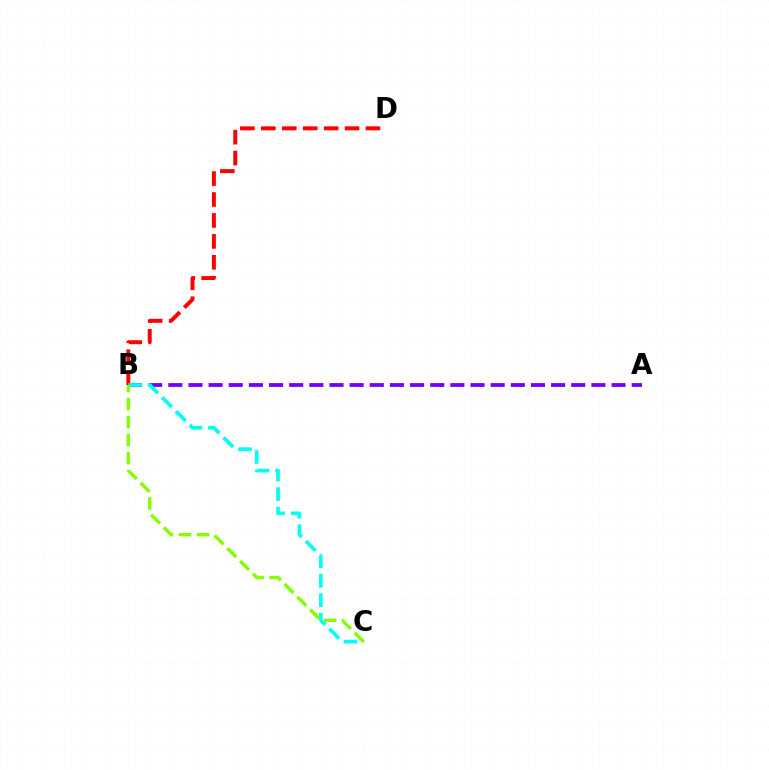{('A', 'B'): [{'color': '#7200ff', 'line_style': 'dashed', 'thickness': 2.74}], ('B', 'D'): [{'color': '#ff0000', 'line_style': 'dashed', 'thickness': 2.84}], ('B', 'C'): [{'color': '#00fff6', 'line_style': 'dashed', 'thickness': 2.65}, {'color': '#84ff00', 'line_style': 'dashed', 'thickness': 2.45}]}